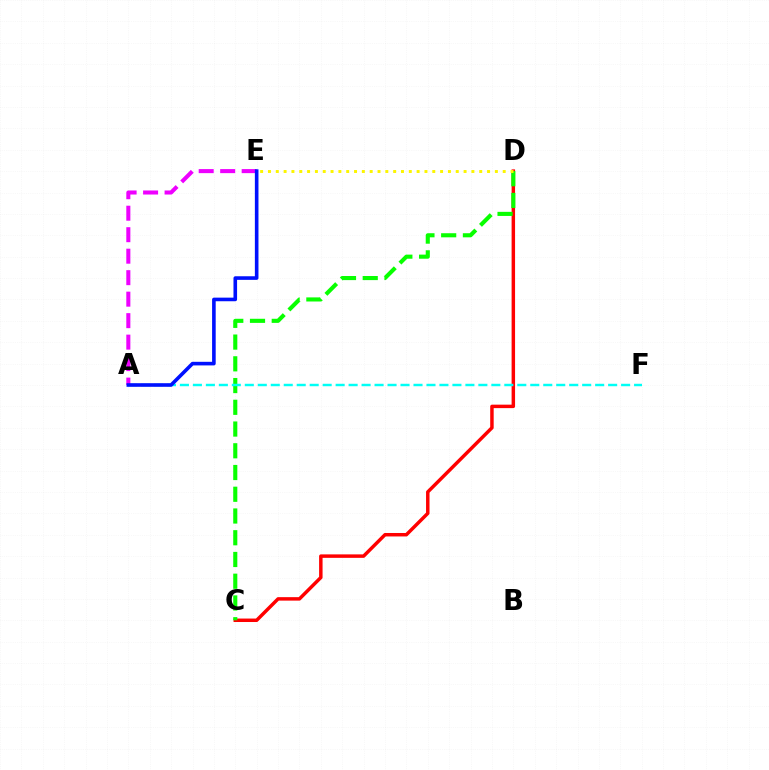{('C', 'D'): [{'color': '#ff0000', 'line_style': 'solid', 'thickness': 2.49}, {'color': '#08ff00', 'line_style': 'dashed', 'thickness': 2.95}], ('D', 'E'): [{'color': '#fcf500', 'line_style': 'dotted', 'thickness': 2.13}], ('A', 'F'): [{'color': '#00fff6', 'line_style': 'dashed', 'thickness': 1.76}], ('A', 'E'): [{'color': '#ee00ff', 'line_style': 'dashed', 'thickness': 2.92}, {'color': '#0010ff', 'line_style': 'solid', 'thickness': 2.6}]}